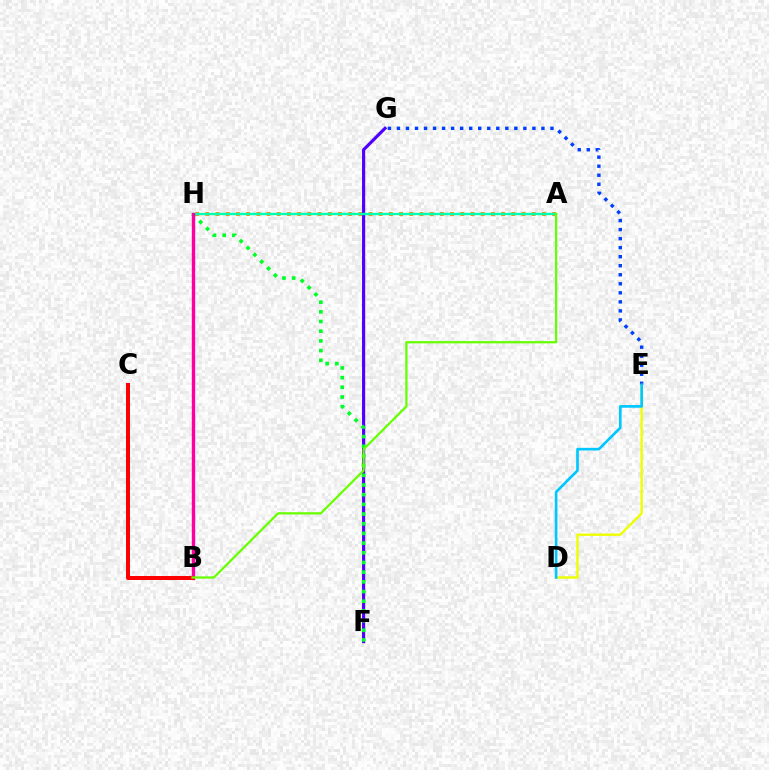{('E', 'G'): [{'color': '#003fff', 'line_style': 'dotted', 'thickness': 2.45}], ('A', 'H'): [{'color': '#ff8800', 'line_style': 'dotted', 'thickness': 2.77}, {'color': '#00ffaf', 'line_style': 'solid', 'thickness': 1.73}], ('F', 'G'): [{'color': '#4f00ff', 'line_style': 'solid', 'thickness': 2.28}], ('F', 'H'): [{'color': '#00ff27', 'line_style': 'dotted', 'thickness': 2.63}], ('B', 'H'): [{'color': '#d600ff', 'line_style': 'dotted', 'thickness': 1.54}, {'color': '#ff00a0', 'line_style': 'solid', 'thickness': 2.41}], ('B', 'C'): [{'color': '#ff0000', 'line_style': 'solid', 'thickness': 2.88}], ('A', 'B'): [{'color': '#66ff00', 'line_style': 'solid', 'thickness': 1.62}], ('D', 'E'): [{'color': '#eeff00', 'line_style': 'solid', 'thickness': 1.72}, {'color': '#00c7ff', 'line_style': 'solid', 'thickness': 1.91}]}